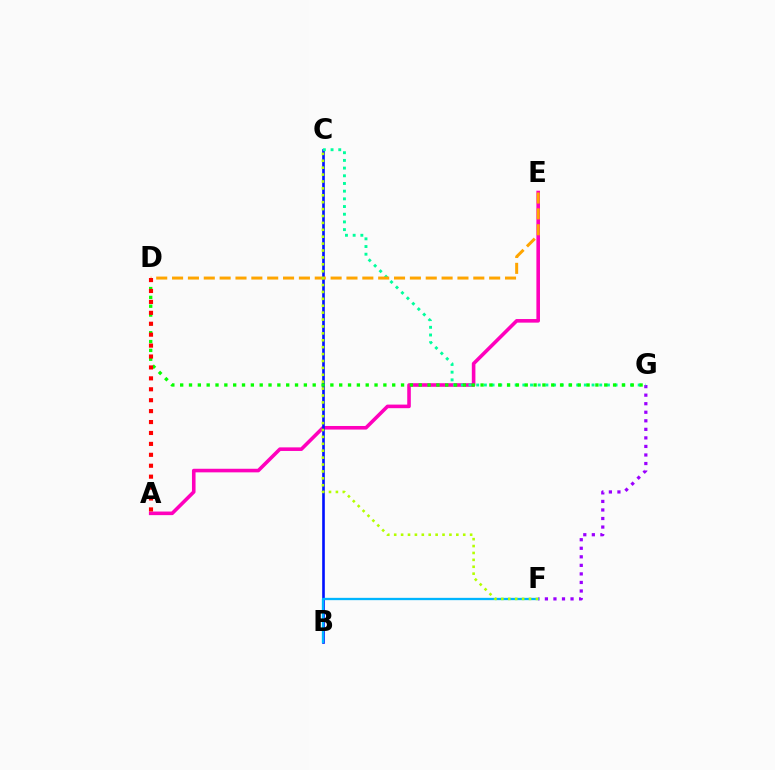{('A', 'E'): [{'color': '#ff00bd', 'line_style': 'solid', 'thickness': 2.58}], ('F', 'G'): [{'color': '#9b00ff', 'line_style': 'dotted', 'thickness': 2.32}], ('B', 'C'): [{'color': '#0010ff', 'line_style': 'solid', 'thickness': 1.89}], ('B', 'F'): [{'color': '#00b5ff', 'line_style': 'solid', 'thickness': 1.66}], ('C', 'G'): [{'color': '#00ff9d', 'line_style': 'dotted', 'thickness': 2.09}], ('D', 'E'): [{'color': '#ffa500', 'line_style': 'dashed', 'thickness': 2.15}], ('D', 'G'): [{'color': '#08ff00', 'line_style': 'dotted', 'thickness': 2.4}], ('A', 'D'): [{'color': '#ff0000', 'line_style': 'dotted', 'thickness': 2.97}], ('C', 'F'): [{'color': '#b3ff00', 'line_style': 'dotted', 'thickness': 1.88}]}